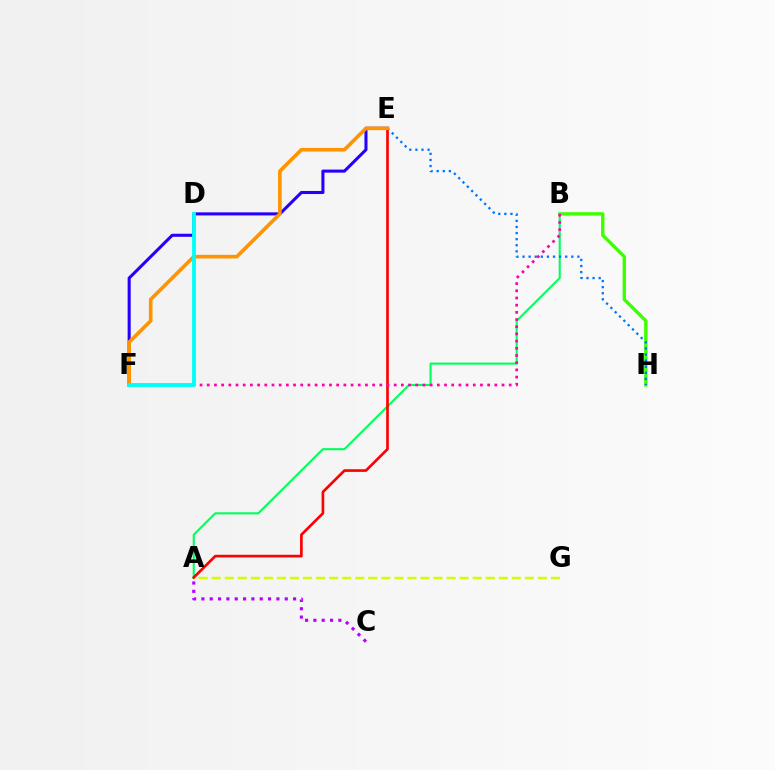{('A', 'B'): [{'color': '#00ff5c', 'line_style': 'solid', 'thickness': 1.51}], ('B', 'H'): [{'color': '#3dff00', 'line_style': 'solid', 'thickness': 2.43}], ('E', 'H'): [{'color': '#0074ff', 'line_style': 'dotted', 'thickness': 1.66}], ('A', 'G'): [{'color': '#d1ff00', 'line_style': 'dashed', 'thickness': 1.77}], ('A', 'E'): [{'color': '#ff0000', 'line_style': 'solid', 'thickness': 1.92}], ('B', 'F'): [{'color': '#ff00ac', 'line_style': 'dotted', 'thickness': 1.95}], ('E', 'F'): [{'color': '#2500ff', 'line_style': 'solid', 'thickness': 2.21}, {'color': '#ff9400', 'line_style': 'solid', 'thickness': 2.63}], ('A', 'C'): [{'color': '#b900ff', 'line_style': 'dotted', 'thickness': 2.26}], ('D', 'F'): [{'color': '#00fff6', 'line_style': 'solid', 'thickness': 2.75}]}